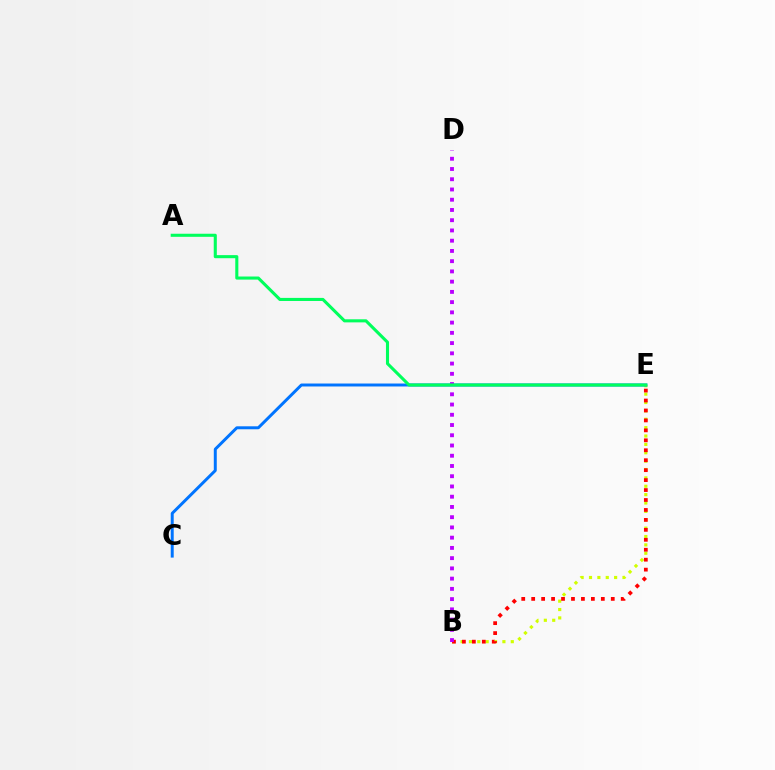{('B', 'E'): [{'color': '#d1ff00', 'line_style': 'dotted', 'thickness': 2.28}, {'color': '#ff0000', 'line_style': 'dotted', 'thickness': 2.7}], ('C', 'E'): [{'color': '#0074ff', 'line_style': 'solid', 'thickness': 2.13}], ('B', 'D'): [{'color': '#b900ff', 'line_style': 'dotted', 'thickness': 2.78}], ('A', 'E'): [{'color': '#00ff5c', 'line_style': 'solid', 'thickness': 2.22}]}